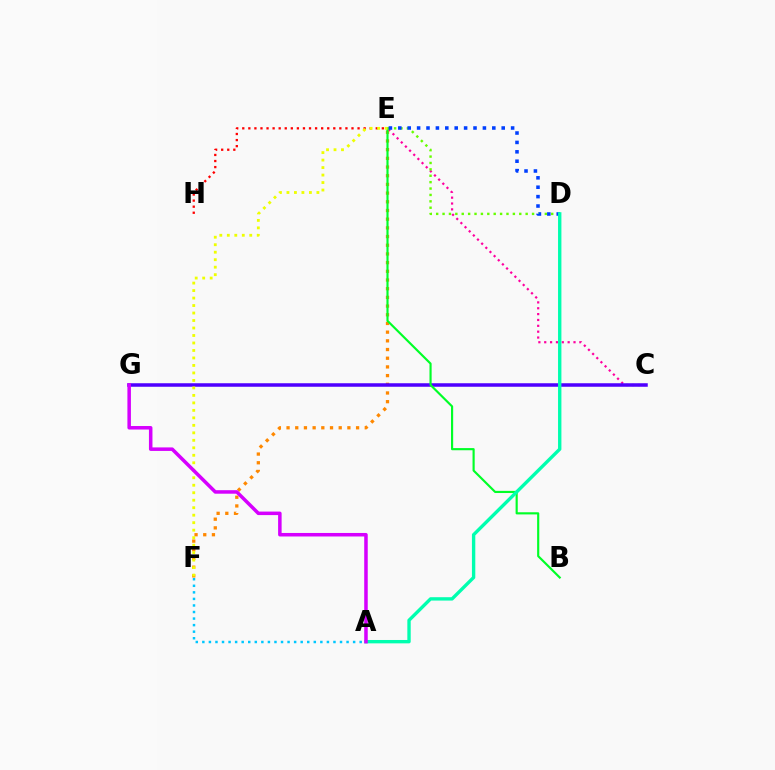{('C', 'E'): [{'color': '#ff00a0', 'line_style': 'dotted', 'thickness': 1.59}], ('E', 'F'): [{'color': '#ff8800', 'line_style': 'dotted', 'thickness': 2.36}, {'color': '#eeff00', 'line_style': 'dotted', 'thickness': 2.03}], ('C', 'G'): [{'color': '#4f00ff', 'line_style': 'solid', 'thickness': 2.53}], ('E', 'H'): [{'color': '#ff0000', 'line_style': 'dotted', 'thickness': 1.65}], ('B', 'E'): [{'color': '#00ff27', 'line_style': 'solid', 'thickness': 1.55}], ('D', 'E'): [{'color': '#66ff00', 'line_style': 'dotted', 'thickness': 1.74}, {'color': '#003fff', 'line_style': 'dotted', 'thickness': 2.55}], ('A', 'D'): [{'color': '#00ffaf', 'line_style': 'solid', 'thickness': 2.42}], ('A', 'F'): [{'color': '#00c7ff', 'line_style': 'dotted', 'thickness': 1.78}], ('A', 'G'): [{'color': '#d600ff', 'line_style': 'solid', 'thickness': 2.53}]}